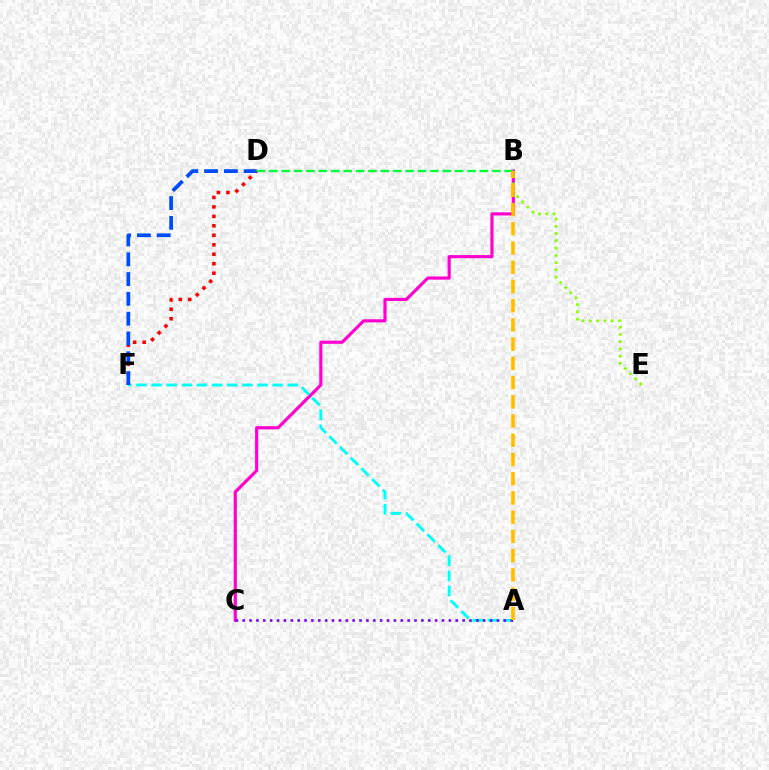{('B', 'C'): [{'color': '#ff00cf', 'line_style': 'solid', 'thickness': 2.26}], ('B', 'E'): [{'color': '#84ff00', 'line_style': 'dotted', 'thickness': 1.97}], ('A', 'F'): [{'color': '#00fff6', 'line_style': 'dashed', 'thickness': 2.05}], ('D', 'F'): [{'color': '#ff0000', 'line_style': 'dotted', 'thickness': 2.57}, {'color': '#004bff', 'line_style': 'dashed', 'thickness': 2.69}], ('A', 'C'): [{'color': '#7200ff', 'line_style': 'dotted', 'thickness': 1.87}], ('B', 'D'): [{'color': '#00ff39', 'line_style': 'dashed', 'thickness': 1.68}], ('A', 'B'): [{'color': '#ffbd00', 'line_style': 'dashed', 'thickness': 2.61}]}